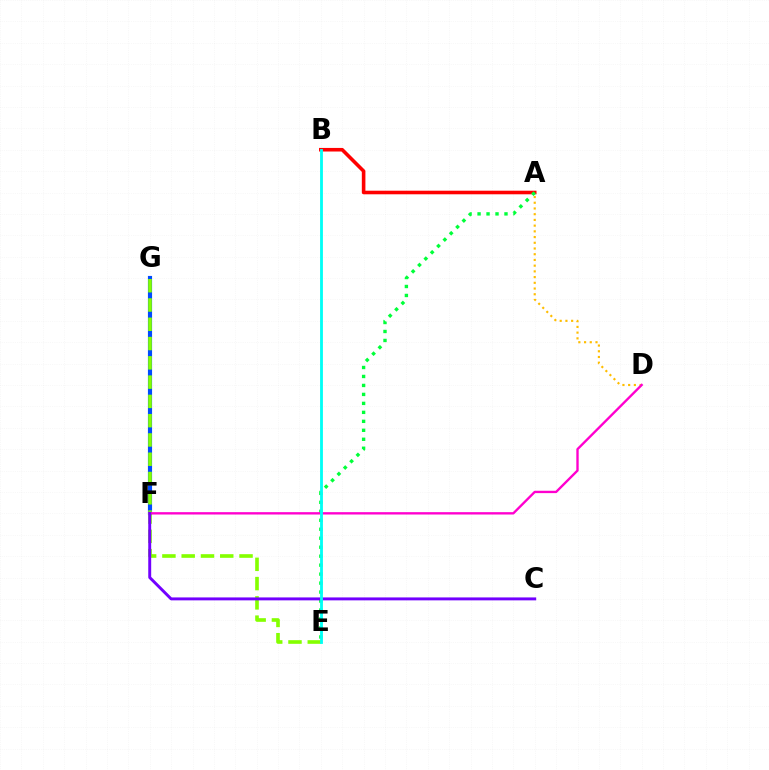{('A', 'B'): [{'color': '#ff0000', 'line_style': 'solid', 'thickness': 2.58}], ('A', 'D'): [{'color': '#ffbd00', 'line_style': 'dotted', 'thickness': 1.55}], ('F', 'G'): [{'color': '#004bff', 'line_style': 'solid', 'thickness': 2.98}], ('A', 'E'): [{'color': '#00ff39', 'line_style': 'dotted', 'thickness': 2.44}], ('E', 'G'): [{'color': '#84ff00', 'line_style': 'dashed', 'thickness': 2.62}], ('D', 'F'): [{'color': '#ff00cf', 'line_style': 'solid', 'thickness': 1.7}], ('C', 'F'): [{'color': '#7200ff', 'line_style': 'solid', 'thickness': 2.11}], ('B', 'E'): [{'color': '#00fff6', 'line_style': 'solid', 'thickness': 2.04}]}